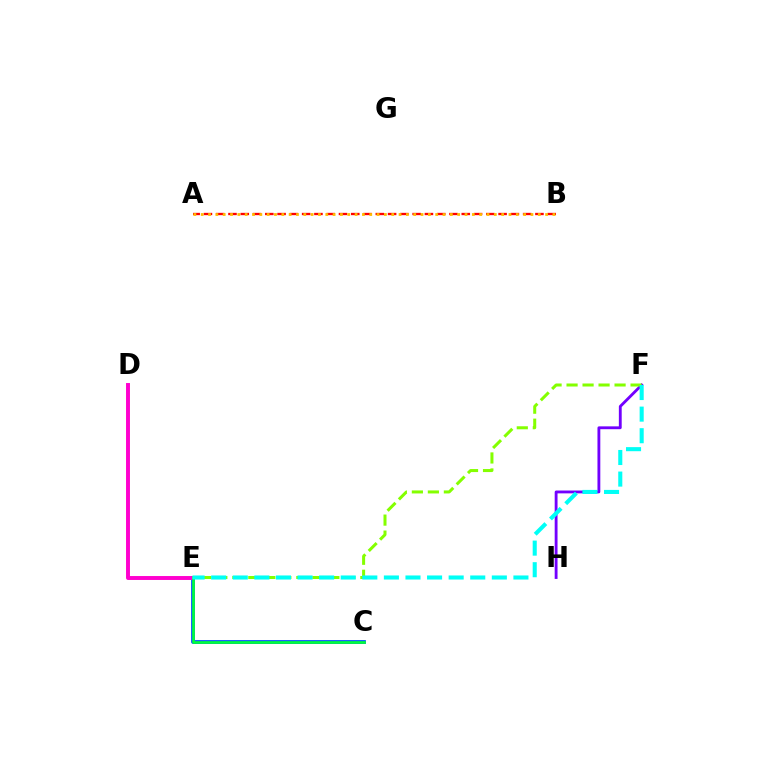{('C', 'E'): [{'color': '#004bff', 'line_style': 'solid', 'thickness': 2.71}, {'color': '#00ff39', 'line_style': 'solid', 'thickness': 1.91}], ('F', 'H'): [{'color': '#7200ff', 'line_style': 'solid', 'thickness': 2.05}], ('D', 'E'): [{'color': '#ff00cf', 'line_style': 'solid', 'thickness': 2.83}], ('A', 'B'): [{'color': '#ff0000', 'line_style': 'dashed', 'thickness': 1.67}, {'color': '#ffbd00', 'line_style': 'dotted', 'thickness': 1.99}], ('E', 'F'): [{'color': '#84ff00', 'line_style': 'dashed', 'thickness': 2.17}, {'color': '#00fff6', 'line_style': 'dashed', 'thickness': 2.93}]}